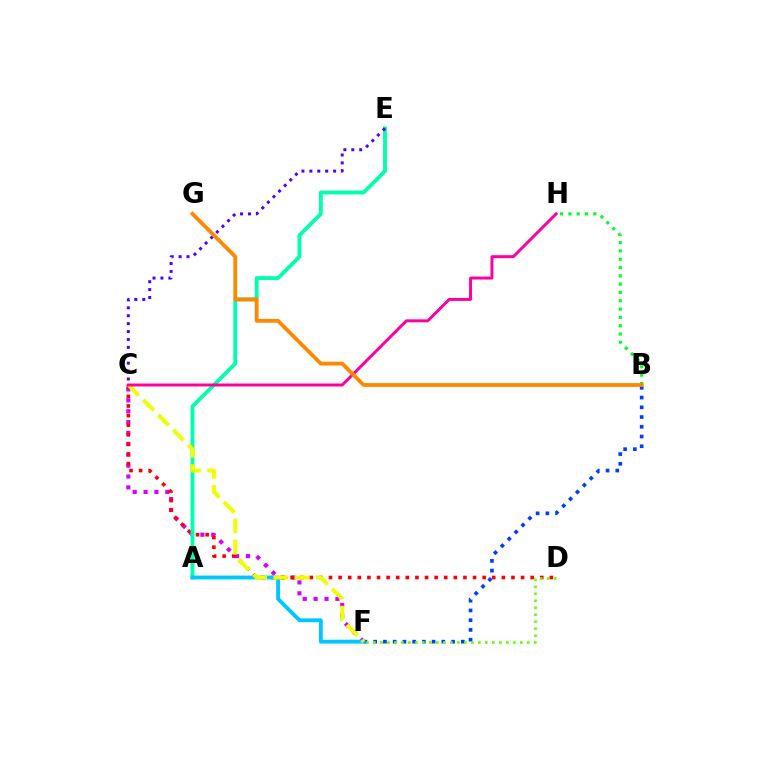{('C', 'F'): [{'color': '#d600ff', 'line_style': 'dotted', 'thickness': 2.96}, {'color': '#eeff00', 'line_style': 'dashed', 'thickness': 2.87}], ('B', 'F'): [{'color': '#003fff', 'line_style': 'dotted', 'thickness': 2.65}], ('C', 'D'): [{'color': '#ff0000', 'line_style': 'dotted', 'thickness': 2.61}], ('A', 'E'): [{'color': '#00ffaf', 'line_style': 'solid', 'thickness': 2.77}], ('B', 'H'): [{'color': '#00ff27', 'line_style': 'dotted', 'thickness': 2.26}], ('A', 'F'): [{'color': '#00c7ff', 'line_style': 'solid', 'thickness': 2.77}], ('C', 'H'): [{'color': '#ff00a0', 'line_style': 'solid', 'thickness': 2.14}], ('C', 'E'): [{'color': '#4f00ff', 'line_style': 'dotted', 'thickness': 2.15}], ('D', 'F'): [{'color': '#66ff00', 'line_style': 'dotted', 'thickness': 1.9}], ('B', 'G'): [{'color': '#ff8800', 'line_style': 'solid', 'thickness': 2.74}]}